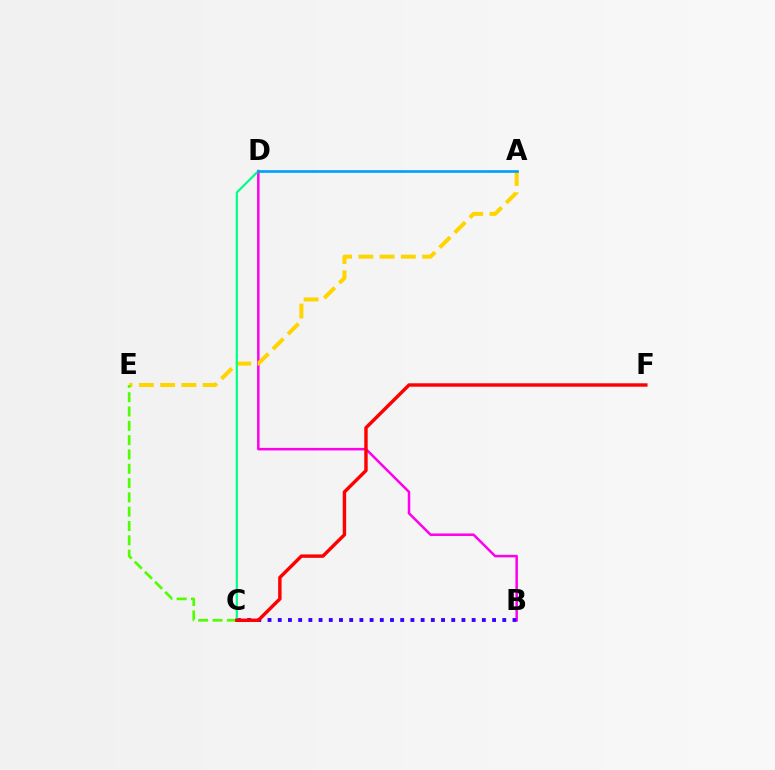{('B', 'D'): [{'color': '#ff00ed', 'line_style': 'solid', 'thickness': 1.81}], ('B', 'C'): [{'color': '#3700ff', 'line_style': 'dotted', 'thickness': 2.77}], ('A', 'E'): [{'color': '#ffd500', 'line_style': 'dashed', 'thickness': 2.89}], ('C', 'D'): [{'color': '#00ff86', 'line_style': 'solid', 'thickness': 1.6}], ('C', 'E'): [{'color': '#4fff00', 'line_style': 'dashed', 'thickness': 1.94}], ('A', 'D'): [{'color': '#009eff', 'line_style': 'solid', 'thickness': 1.91}], ('C', 'F'): [{'color': '#ff0000', 'line_style': 'solid', 'thickness': 2.47}]}